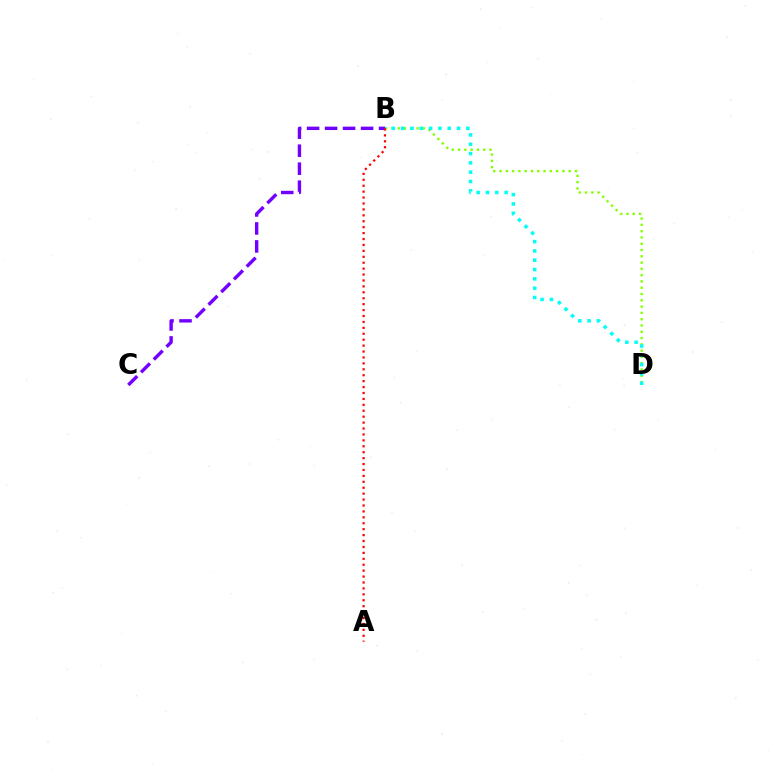{('B', 'D'): [{'color': '#84ff00', 'line_style': 'dotted', 'thickness': 1.71}, {'color': '#00fff6', 'line_style': 'dotted', 'thickness': 2.53}], ('B', 'C'): [{'color': '#7200ff', 'line_style': 'dashed', 'thickness': 2.44}], ('A', 'B'): [{'color': '#ff0000', 'line_style': 'dotted', 'thickness': 1.61}]}